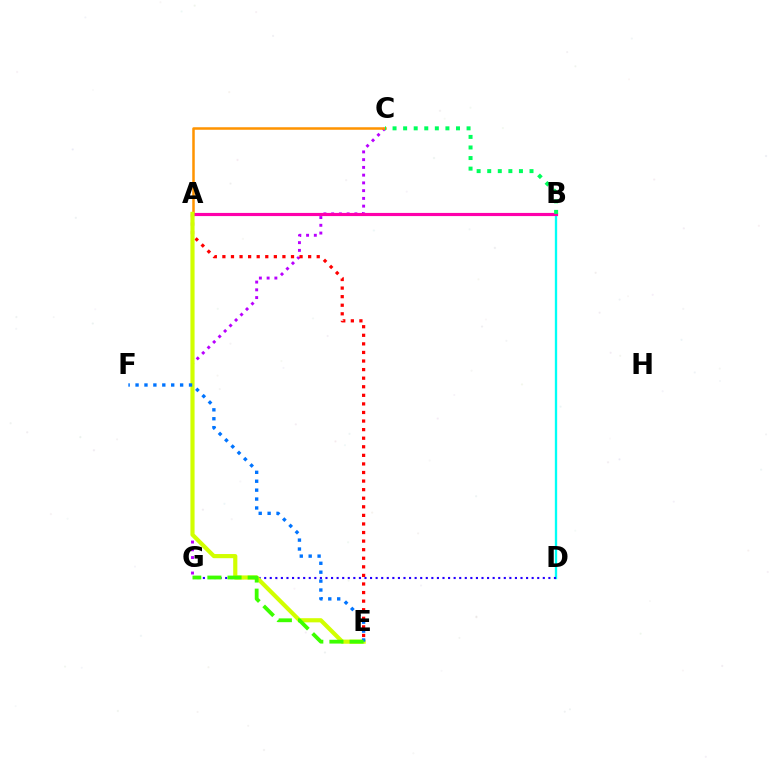{('C', 'G'): [{'color': '#b900ff', 'line_style': 'dotted', 'thickness': 2.1}], ('A', 'C'): [{'color': '#ff9400', 'line_style': 'solid', 'thickness': 1.81}], ('A', 'E'): [{'color': '#ff0000', 'line_style': 'dotted', 'thickness': 2.33}, {'color': '#d1ff00', 'line_style': 'solid', 'thickness': 2.99}], ('B', 'D'): [{'color': '#00fff6', 'line_style': 'solid', 'thickness': 1.67}], ('D', 'G'): [{'color': '#2500ff', 'line_style': 'dotted', 'thickness': 1.51}], ('A', 'B'): [{'color': '#ff00ac', 'line_style': 'solid', 'thickness': 2.27}], ('E', 'F'): [{'color': '#0074ff', 'line_style': 'dotted', 'thickness': 2.42}], ('B', 'C'): [{'color': '#00ff5c', 'line_style': 'dotted', 'thickness': 2.87}], ('E', 'G'): [{'color': '#3dff00', 'line_style': 'dashed', 'thickness': 2.74}]}